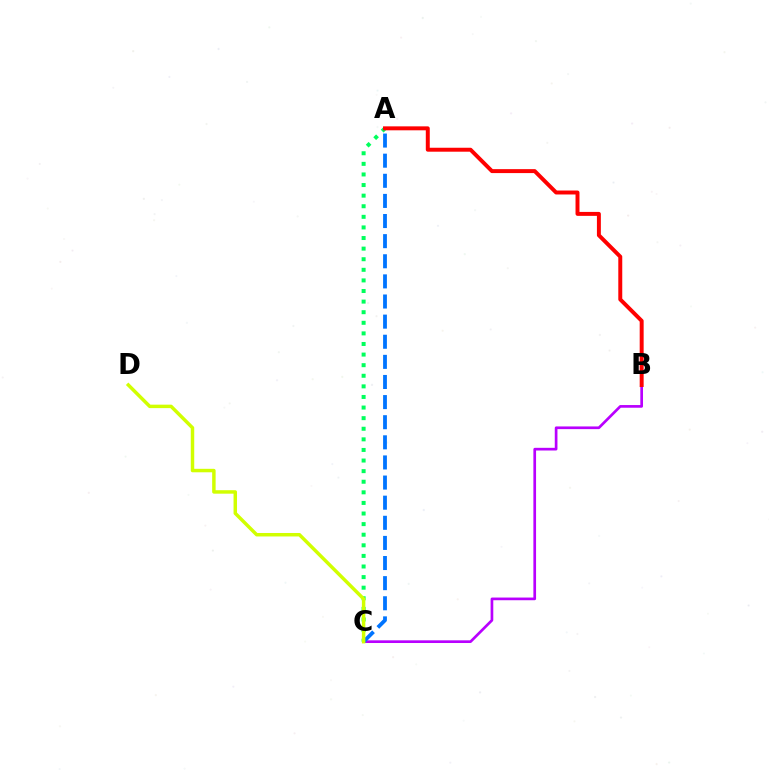{('B', 'C'): [{'color': '#b900ff', 'line_style': 'solid', 'thickness': 1.93}], ('A', 'C'): [{'color': '#00ff5c', 'line_style': 'dotted', 'thickness': 2.88}, {'color': '#0074ff', 'line_style': 'dashed', 'thickness': 2.73}], ('C', 'D'): [{'color': '#d1ff00', 'line_style': 'solid', 'thickness': 2.5}], ('A', 'B'): [{'color': '#ff0000', 'line_style': 'solid', 'thickness': 2.85}]}